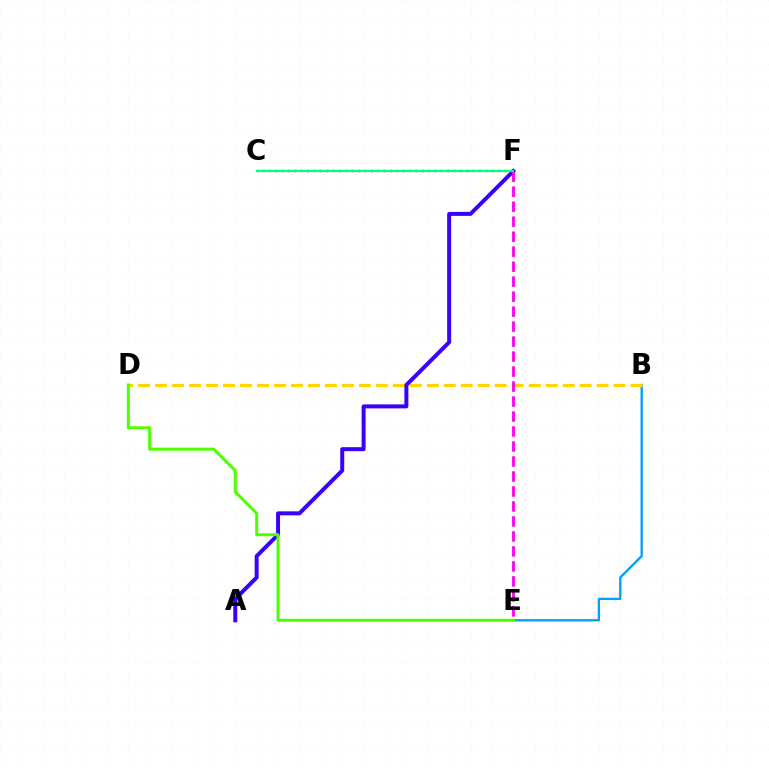{('B', 'E'): [{'color': '#009eff', 'line_style': 'solid', 'thickness': 1.65}], ('B', 'D'): [{'color': '#ffd500', 'line_style': 'dashed', 'thickness': 2.31}], ('C', 'F'): [{'color': '#ff0000', 'line_style': 'dotted', 'thickness': 1.73}, {'color': '#00ff86', 'line_style': 'solid', 'thickness': 1.58}], ('A', 'F'): [{'color': '#3700ff', 'line_style': 'solid', 'thickness': 2.87}], ('D', 'E'): [{'color': '#4fff00', 'line_style': 'solid', 'thickness': 2.17}], ('E', 'F'): [{'color': '#ff00ed', 'line_style': 'dashed', 'thickness': 2.04}]}